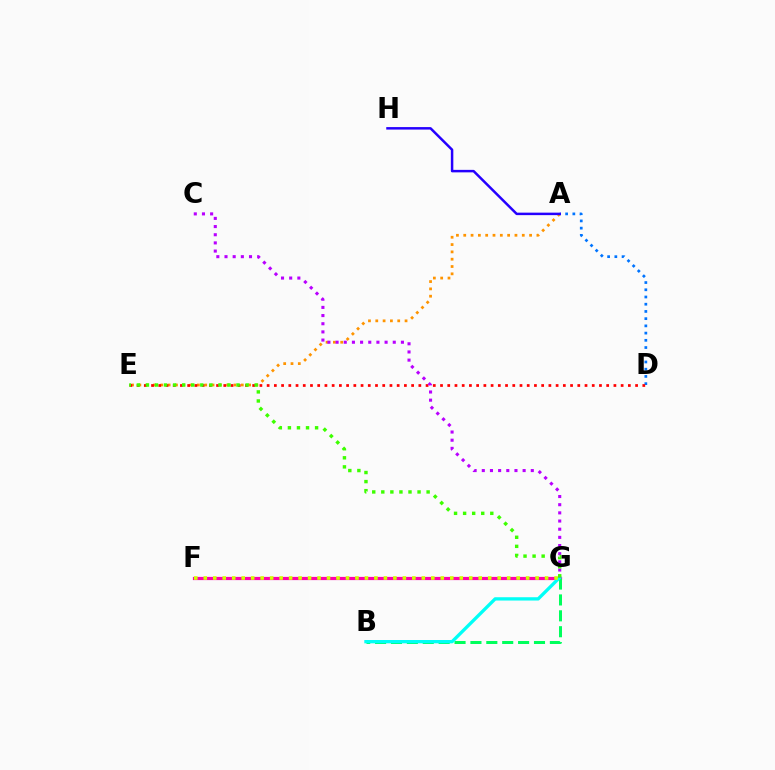{('F', 'G'): [{'color': '#ff00ac', 'line_style': 'solid', 'thickness': 2.31}, {'color': '#d1ff00', 'line_style': 'dotted', 'thickness': 2.58}], ('B', 'G'): [{'color': '#00ff5c', 'line_style': 'dashed', 'thickness': 2.16}, {'color': '#00fff6', 'line_style': 'solid', 'thickness': 2.38}], ('A', 'E'): [{'color': '#ff9400', 'line_style': 'dotted', 'thickness': 1.99}], ('A', 'D'): [{'color': '#0074ff', 'line_style': 'dotted', 'thickness': 1.96}], ('D', 'E'): [{'color': '#ff0000', 'line_style': 'dotted', 'thickness': 1.96}], ('A', 'H'): [{'color': '#2500ff', 'line_style': 'solid', 'thickness': 1.79}], ('C', 'G'): [{'color': '#b900ff', 'line_style': 'dotted', 'thickness': 2.22}], ('E', 'G'): [{'color': '#3dff00', 'line_style': 'dotted', 'thickness': 2.46}]}